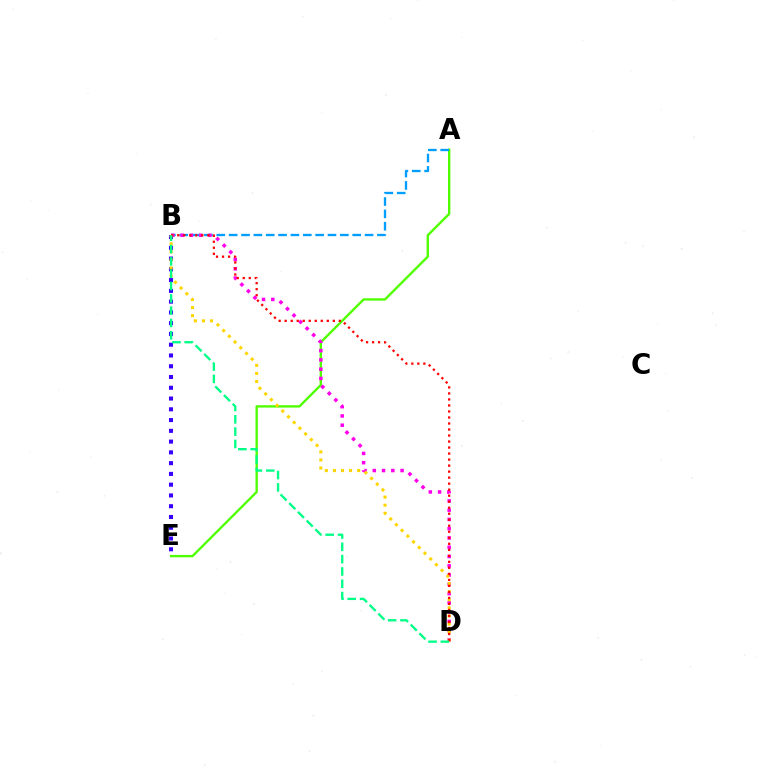{('A', 'E'): [{'color': '#4fff00', 'line_style': 'solid', 'thickness': 1.7}], ('A', 'B'): [{'color': '#009eff', 'line_style': 'dashed', 'thickness': 1.68}], ('B', 'D'): [{'color': '#ff00ed', 'line_style': 'dotted', 'thickness': 2.52}, {'color': '#ffd500', 'line_style': 'dotted', 'thickness': 2.19}, {'color': '#ff0000', 'line_style': 'dotted', 'thickness': 1.63}, {'color': '#00ff86', 'line_style': 'dashed', 'thickness': 1.67}], ('B', 'E'): [{'color': '#3700ff', 'line_style': 'dotted', 'thickness': 2.93}]}